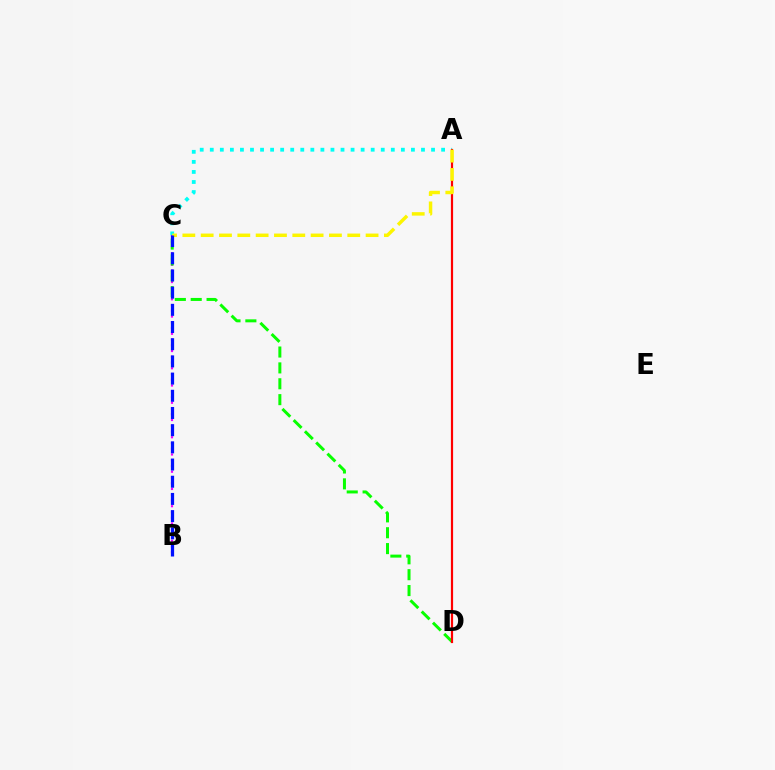{('A', 'C'): [{'color': '#00fff6', 'line_style': 'dotted', 'thickness': 2.73}, {'color': '#fcf500', 'line_style': 'dashed', 'thickness': 2.49}], ('B', 'C'): [{'color': '#ee00ff', 'line_style': 'dotted', 'thickness': 1.56}, {'color': '#0010ff', 'line_style': 'dashed', 'thickness': 2.34}], ('C', 'D'): [{'color': '#08ff00', 'line_style': 'dashed', 'thickness': 2.16}], ('A', 'D'): [{'color': '#ff0000', 'line_style': 'solid', 'thickness': 1.58}]}